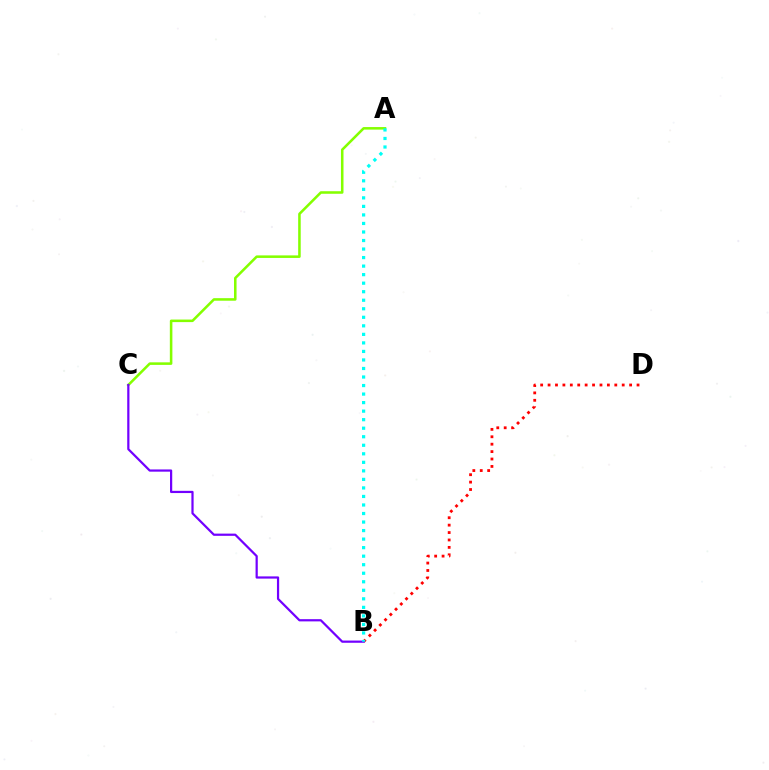{('B', 'D'): [{'color': '#ff0000', 'line_style': 'dotted', 'thickness': 2.01}], ('A', 'C'): [{'color': '#84ff00', 'line_style': 'solid', 'thickness': 1.84}], ('B', 'C'): [{'color': '#7200ff', 'line_style': 'solid', 'thickness': 1.6}], ('A', 'B'): [{'color': '#00fff6', 'line_style': 'dotted', 'thickness': 2.32}]}